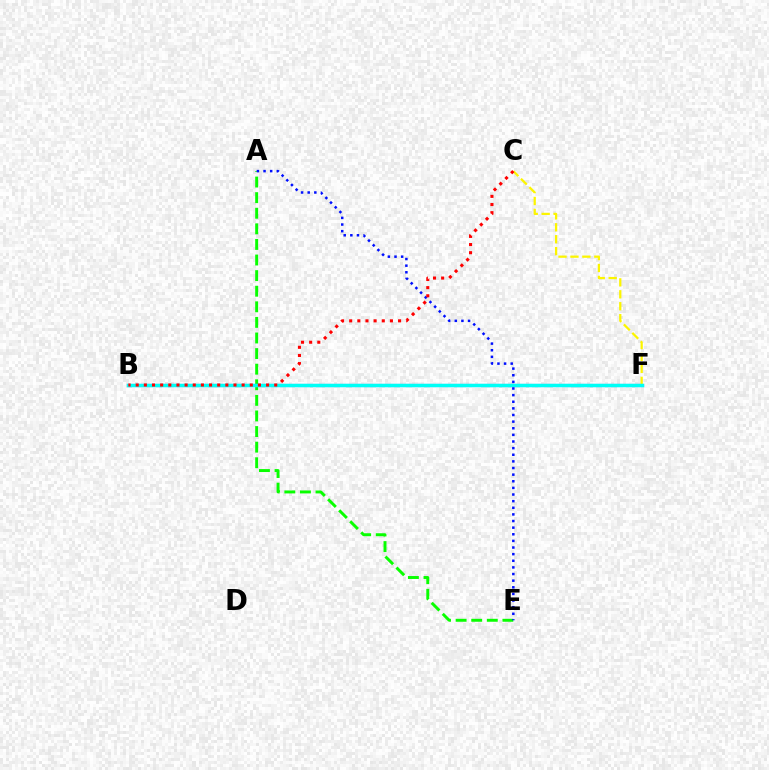{('A', 'E'): [{'color': '#08ff00', 'line_style': 'dashed', 'thickness': 2.12}, {'color': '#0010ff', 'line_style': 'dotted', 'thickness': 1.8}], ('B', 'F'): [{'color': '#ee00ff', 'line_style': 'solid', 'thickness': 2.24}, {'color': '#00fff6', 'line_style': 'solid', 'thickness': 2.52}], ('C', 'F'): [{'color': '#fcf500', 'line_style': 'dashed', 'thickness': 1.62}], ('B', 'C'): [{'color': '#ff0000', 'line_style': 'dotted', 'thickness': 2.21}]}